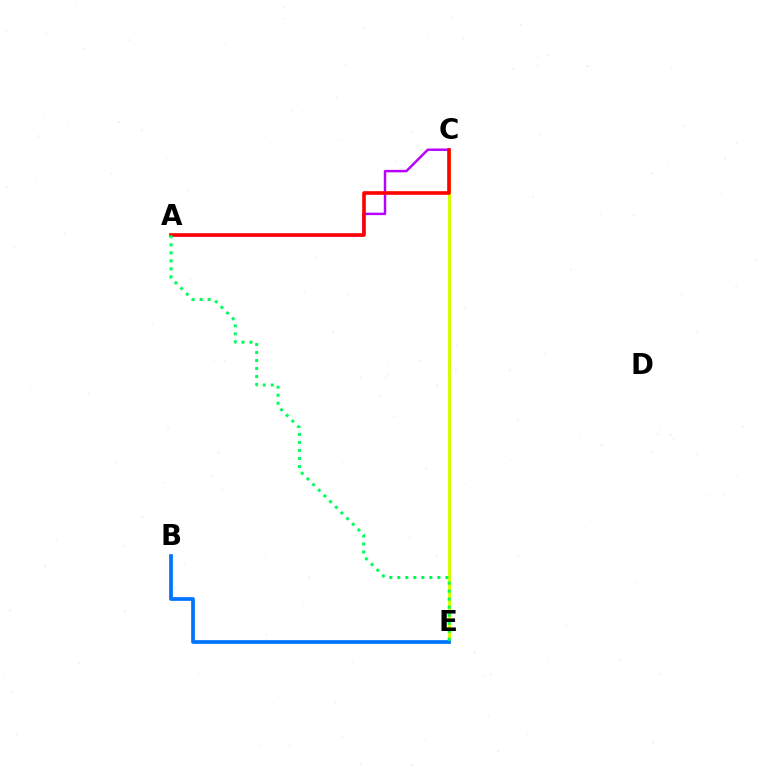{('C', 'E'): [{'color': '#d1ff00', 'line_style': 'solid', 'thickness': 2.14}], ('A', 'C'): [{'color': '#b900ff', 'line_style': 'solid', 'thickness': 1.77}, {'color': '#ff0000', 'line_style': 'solid', 'thickness': 2.61}], ('B', 'E'): [{'color': '#0074ff', 'line_style': 'solid', 'thickness': 2.66}], ('A', 'E'): [{'color': '#00ff5c', 'line_style': 'dotted', 'thickness': 2.18}]}